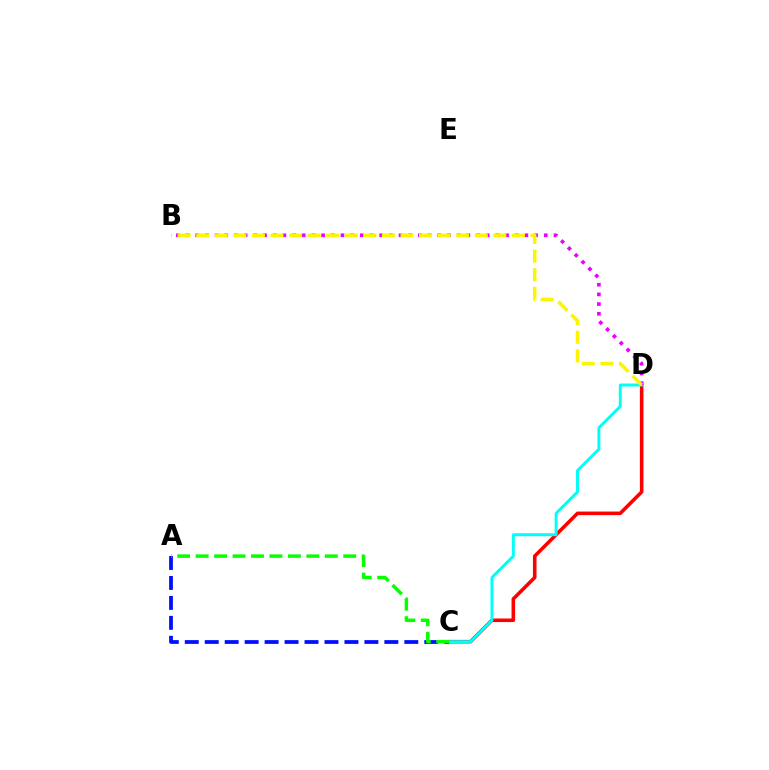{('C', 'D'): [{'color': '#ff0000', 'line_style': 'solid', 'thickness': 2.57}, {'color': '#00fff6', 'line_style': 'solid', 'thickness': 2.13}], ('B', 'D'): [{'color': '#ee00ff', 'line_style': 'dotted', 'thickness': 2.63}, {'color': '#fcf500', 'line_style': 'dashed', 'thickness': 2.52}], ('A', 'C'): [{'color': '#0010ff', 'line_style': 'dashed', 'thickness': 2.71}, {'color': '#08ff00', 'line_style': 'dashed', 'thickness': 2.51}]}